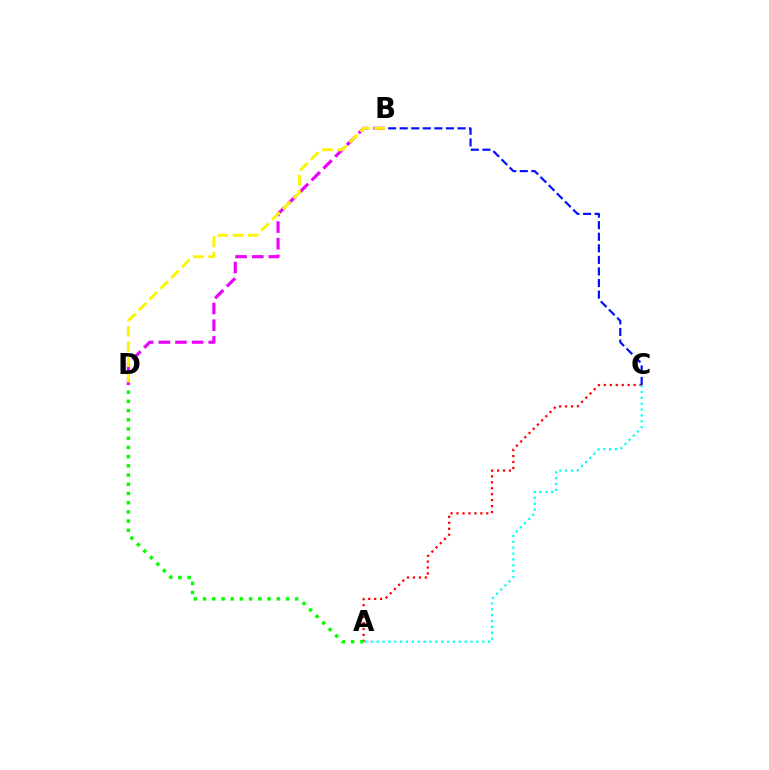{('B', 'D'): [{'color': '#ee00ff', 'line_style': 'dashed', 'thickness': 2.26}, {'color': '#fcf500', 'line_style': 'dashed', 'thickness': 2.07}], ('A', 'C'): [{'color': '#ff0000', 'line_style': 'dotted', 'thickness': 1.62}, {'color': '#00fff6', 'line_style': 'dotted', 'thickness': 1.59}], ('B', 'C'): [{'color': '#0010ff', 'line_style': 'dashed', 'thickness': 1.57}], ('A', 'D'): [{'color': '#08ff00', 'line_style': 'dotted', 'thickness': 2.5}]}